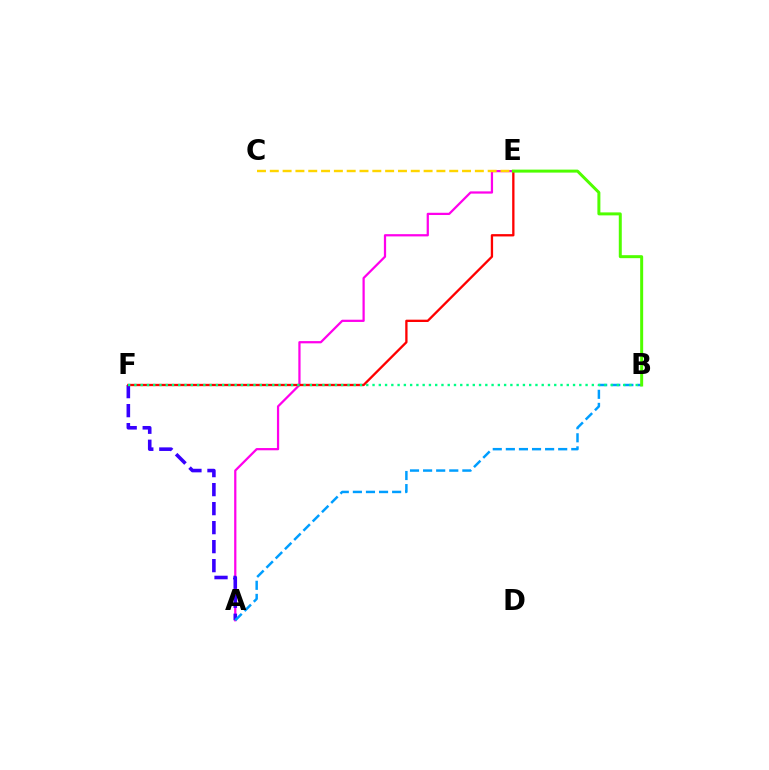{('A', 'E'): [{'color': '#ff00ed', 'line_style': 'solid', 'thickness': 1.61}], ('A', 'F'): [{'color': '#3700ff', 'line_style': 'dashed', 'thickness': 2.58}], ('A', 'B'): [{'color': '#009eff', 'line_style': 'dashed', 'thickness': 1.78}], ('E', 'F'): [{'color': '#ff0000', 'line_style': 'solid', 'thickness': 1.67}], ('B', 'F'): [{'color': '#00ff86', 'line_style': 'dotted', 'thickness': 1.7}], ('B', 'E'): [{'color': '#4fff00', 'line_style': 'solid', 'thickness': 2.15}], ('C', 'E'): [{'color': '#ffd500', 'line_style': 'dashed', 'thickness': 1.74}]}